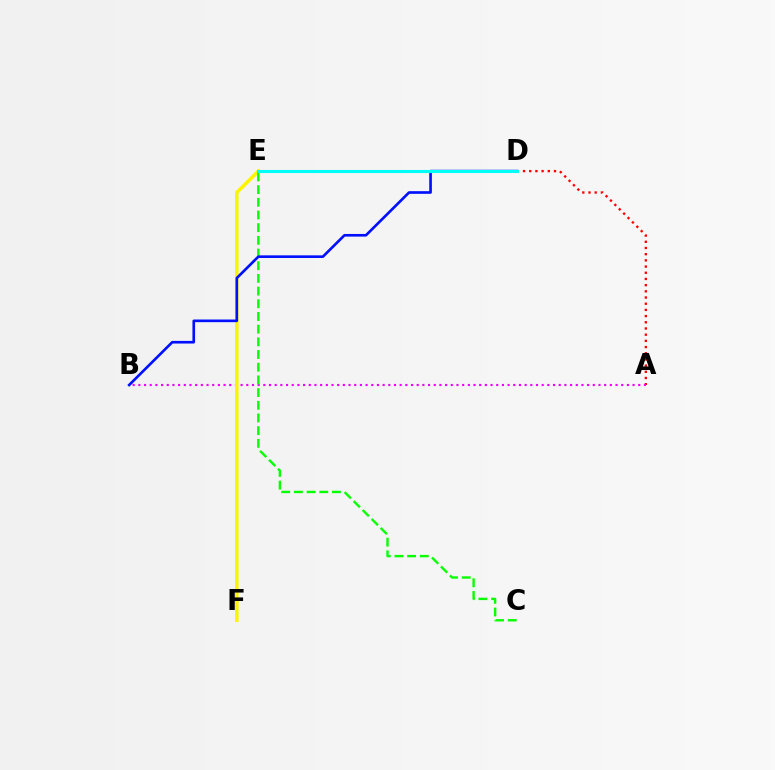{('A', 'D'): [{'color': '#ff0000', 'line_style': 'dotted', 'thickness': 1.68}], ('A', 'B'): [{'color': '#ee00ff', 'line_style': 'dotted', 'thickness': 1.54}], ('E', 'F'): [{'color': '#fcf500', 'line_style': 'solid', 'thickness': 2.55}], ('C', 'E'): [{'color': '#08ff00', 'line_style': 'dashed', 'thickness': 1.72}], ('B', 'D'): [{'color': '#0010ff', 'line_style': 'solid', 'thickness': 1.91}], ('D', 'E'): [{'color': '#00fff6', 'line_style': 'solid', 'thickness': 2.22}]}